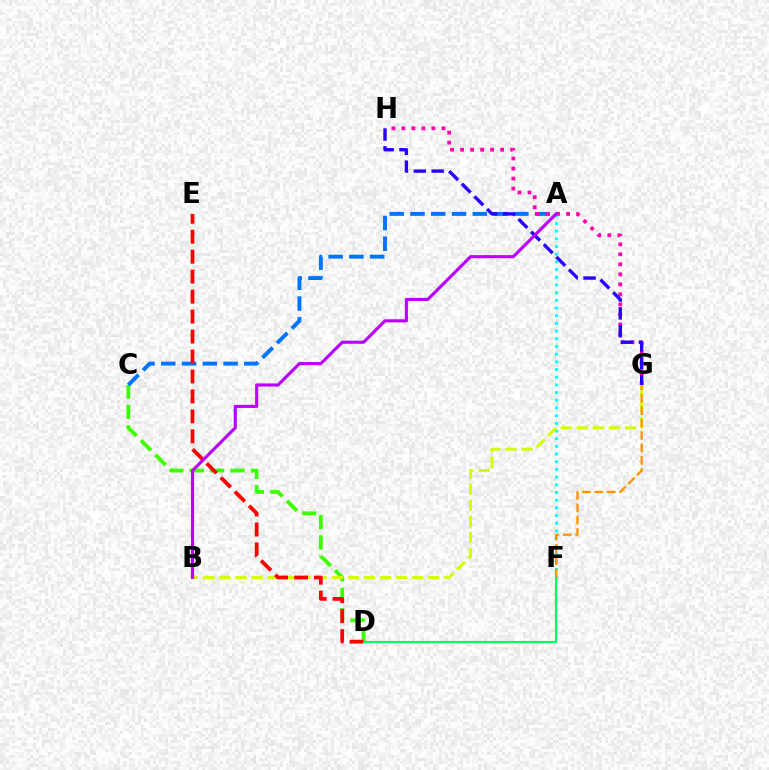{('A', 'F'): [{'color': '#00fff6', 'line_style': 'dotted', 'thickness': 2.09}], ('C', 'D'): [{'color': '#3dff00', 'line_style': 'dashed', 'thickness': 2.77}], ('A', 'C'): [{'color': '#0074ff', 'line_style': 'dashed', 'thickness': 2.82}], ('B', 'G'): [{'color': '#d1ff00', 'line_style': 'dashed', 'thickness': 2.18}], ('G', 'H'): [{'color': '#ff00ac', 'line_style': 'dotted', 'thickness': 2.72}, {'color': '#2500ff', 'line_style': 'dashed', 'thickness': 2.42}], ('D', 'E'): [{'color': '#ff0000', 'line_style': 'dashed', 'thickness': 2.71}], ('D', 'F'): [{'color': '#00ff5c', 'line_style': 'solid', 'thickness': 1.57}], ('A', 'B'): [{'color': '#b900ff', 'line_style': 'solid', 'thickness': 2.24}], ('F', 'G'): [{'color': '#ff9400', 'line_style': 'dashed', 'thickness': 1.68}]}